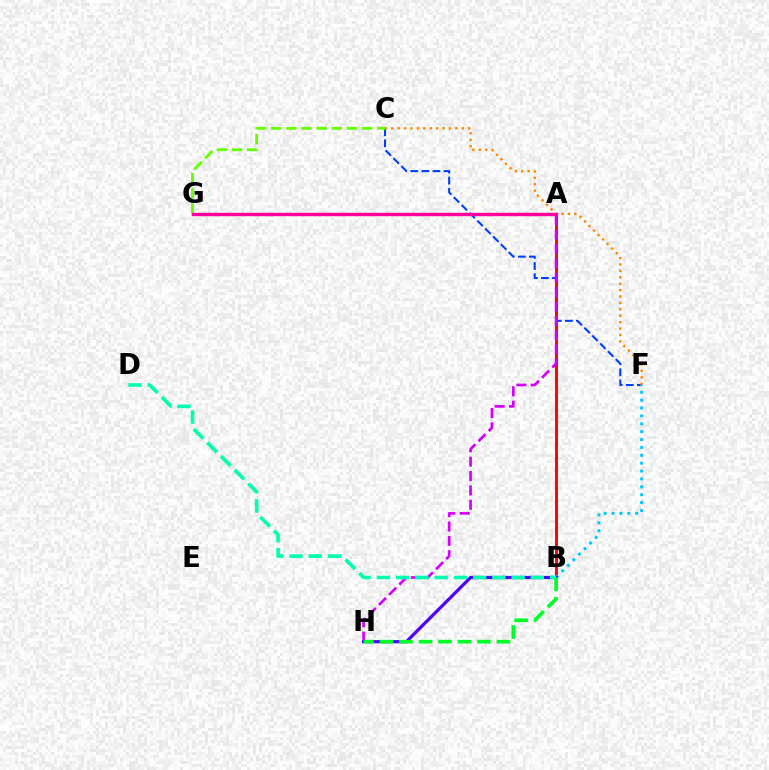{('C', 'F'): [{'color': '#003fff', 'line_style': 'dashed', 'thickness': 1.51}, {'color': '#ff8800', 'line_style': 'dotted', 'thickness': 1.74}], ('A', 'B'): [{'color': '#ff0000', 'line_style': 'solid', 'thickness': 2.09}], ('A', 'H'): [{'color': '#d600ff', 'line_style': 'dashed', 'thickness': 1.95}], ('C', 'G'): [{'color': '#66ff00', 'line_style': 'dashed', 'thickness': 2.06}], ('B', 'F'): [{'color': '#00c7ff', 'line_style': 'dotted', 'thickness': 2.14}], ('B', 'H'): [{'color': '#4f00ff', 'line_style': 'solid', 'thickness': 2.31}, {'color': '#00ff27', 'line_style': 'dashed', 'thickness': 2.65}], ('A', 'G'): [{'color': '#eeff00', 'line_style': 'solid', 'thickness': 2.23}, {'color': '#ff00a0', 'line_style': 'solid', 'thickness': 2.44}], ('B', 'D'): [{'color': '#00ffaf', 'line_style': 'dashed', 'thickness': 2.61}]}